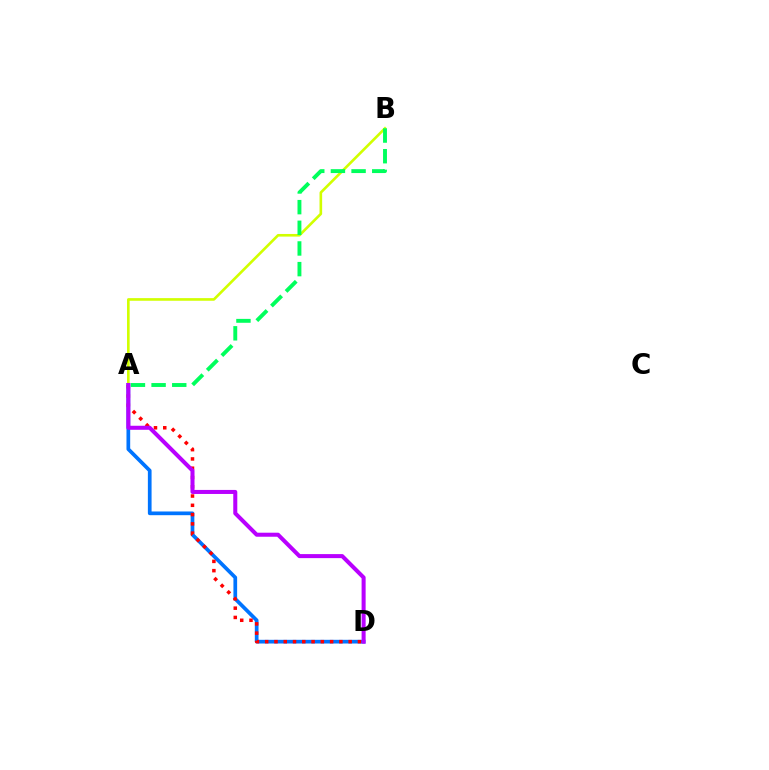{('A', 'D'): [{'color': '#0074ff', 'line_style': 'solid', 'thickness': 2.67}, {'color': '#ff0000', 'line_style': 'dotted', 'thickness': 2.52}, {'color': '#b900ff', 'line_style': 'solid', 'thickness': 2.9}], ('A', 'B'): [{'color': '#d1ff00', 'line_style': 'solid', 'thickness': 1.89}, {'color': '#00ff5c', 'line_style': 'dashed', 'thickness': 2.81}]}